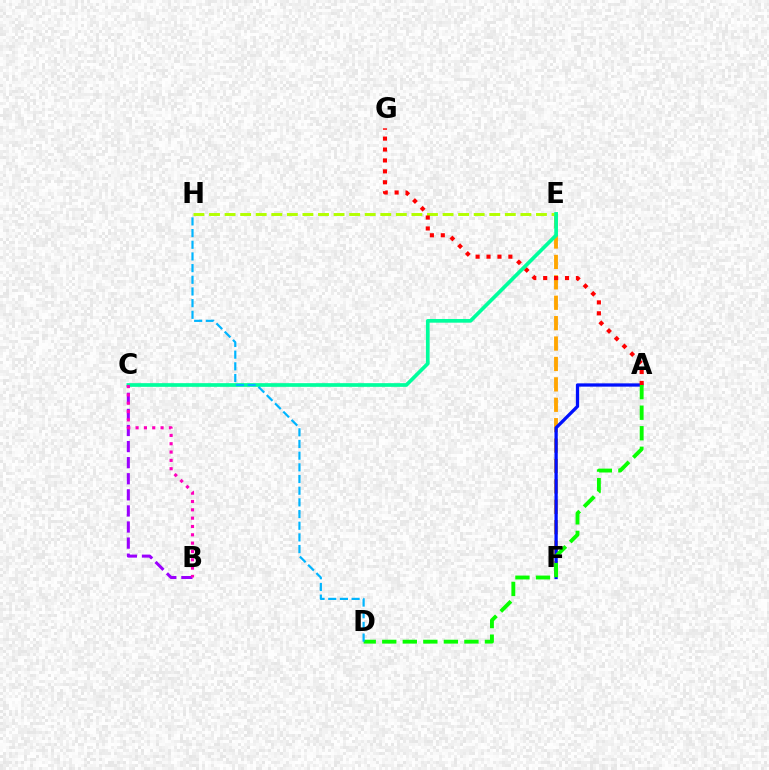{('E', 'F'): [{'color': '#ffa500', 'line_style': 'dashed', 'thickness': 2.77}], ('B', 'C'): [{'color': '#9b00ff', 'line_style': 'dashed', 'thickness': 2.19}, {'color': '#ff00bd', 'line_style': 'dotted', 'thickness': 2.26}], ('A', 'F'): [{'color': '#0010ff', 'line_style': 'solid', 'thickness': 2.36}], ('E', 'H'): [{'color': '#b3ff00', 'line_style': 'dashed', 'thickness': 2.12}], ('A', 'G'): [{'color': '#ff0000', 'line_style': 'dotted', 'thickness': 2.97}], ('A', 'D'): [{'color': '#08ff00', 'line_style': 'dashed', 'thickness': 2.79}], ('C', 'E'): [{'color': '#00ff9d', 'line_style': 'solid', 'thickness': 2.65}], ('D', 'H'): [{'color': '#00b5ff', 'line_style': 'dashed', 'thickness': 1.59}]}